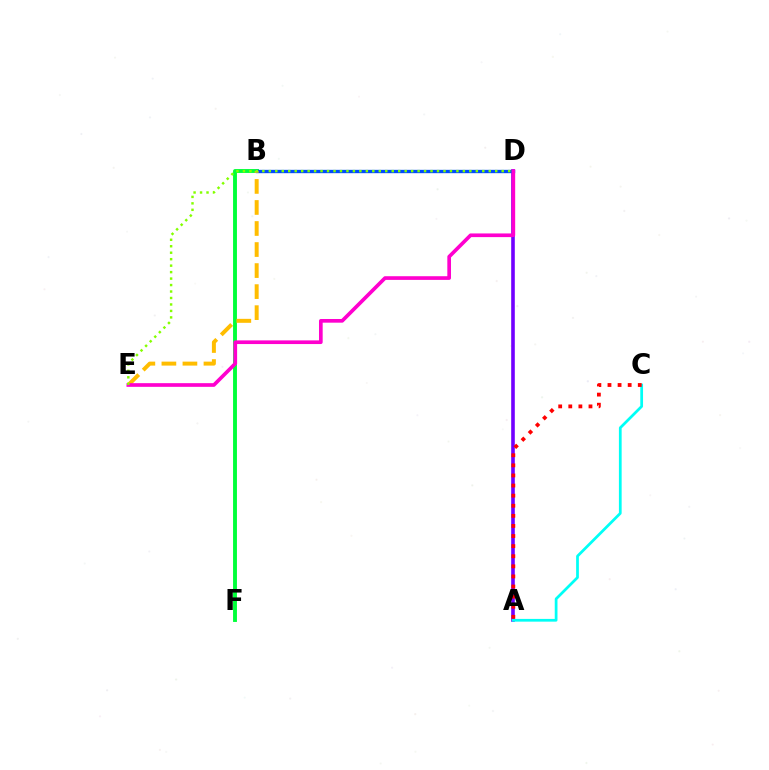{('B', 'F'): [{'color': '#00ff39', 'line_style': 'solid', 'thickness': 2.8}], ('A', 'D'): [{'color': '#7200ff', 'line_style': 'solid', 'thickness': 2.6}], ('B', 'D'): [{'color': '#004bff', 'line_style': 'solid', 'thickness': 2.4}], ('B', 'E'): [{'color': '#ffbd00', 'line_style': 'dashed', 'thickness': 2.86}], ('A', 'C'): [{'color': '#00fff6', 'line_style': 'solid', 'thickness': 1.97}, {'color': '#ff0000', 'line_style': 'dotted', 'thickness': 2.74}], ('D', 'E'): [{'color': '#ff00cf', 'line_style': 'solid', 'thickness': 2.65}, {'color': '#84ff00', 'line_style': 'dotted', 'thickness': 1.76}]}